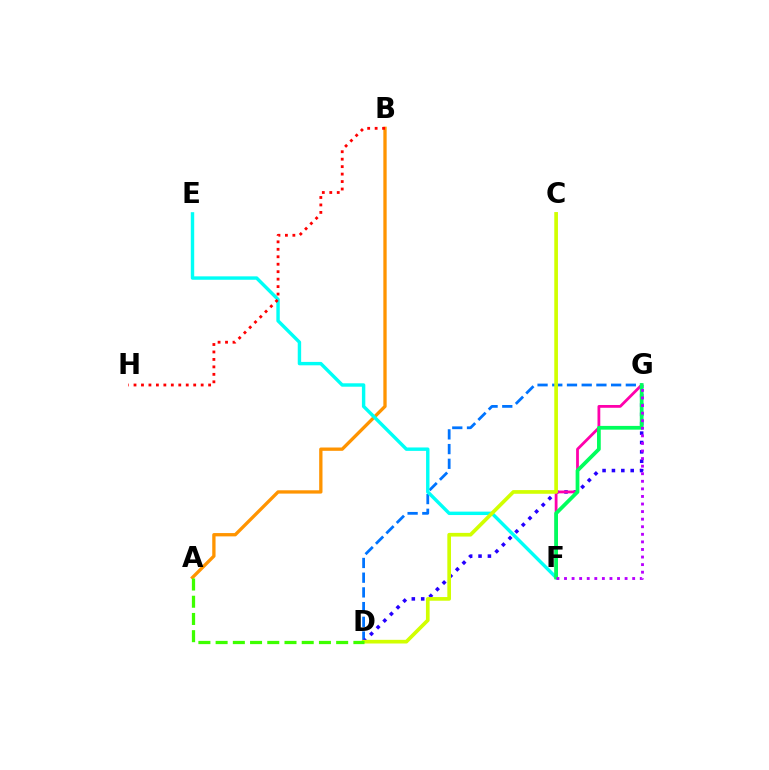{('A', 'B'): [{'color': '#ff9400', 'line_style': 'solid', 'thickness': 2.39}], ('D', 'G'): [{'color': '#0074ff', 'line_style': 'dashed', 'thickness': 2.0}, {'color': '#2500ff', 'line_style': 'dotted', 'thickness': 2.55}], ('E', 'F'): [{'color': '#00fff6', 'line_style': 'solid', 'thickness': 2.46}], ('B', 'H'): [{'color': '#ff0000', 'line_style': 'dotted', 'thickness': 2.03}], ('F', 'G'): [{'color': '#ff00ac', 'line_style': 'solid', 'thickness': 2.01}, {'color': '#00ff5c', 'line_style': 'solid', 'thickness': 2.7}, {'color': '#b900ff', 'line_style': 'dotted', 'thickness': 2.06}], ('C', 'D'): [{'color': '#d1ff00', 'line_style': 'solid', 'thickness': 2.65}], ('A', 'D'): [{'color': '#3dff00', 'line_style': 'dashed', 'thickness': 2.34}]}